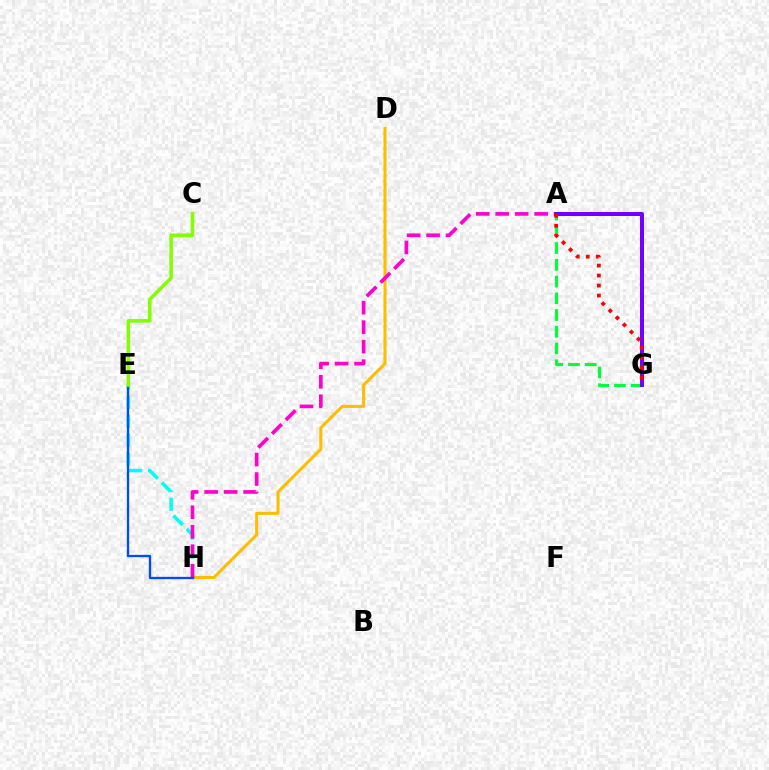{('A', 'G'): [{'color': '#00ff39', 'line_style': 'dashed', 'thickness': 2.27}, {'color': '#7200ff', 'line_style': 'solid', 'thickness': 2.9}, {'color': '#ff0000', 'line_style': 'dotted', 'thickness': 2.72}], ('D', 'H'): [{'color': '#ffbd00', 'line_style': 'solid', 'thickness': 2.2}], ('E', 'H'): [{'color': '#00fff6', 'line_style': 'dashed', 'thickness': 2.56}, {'color': '#004bff', 'line_style': 'solid', 'thickness': 1.67}], ('A', 'H'): [{'color': '#ff00cf', 'line_style': 'dashed', 'thickness': 2.65}], ('C', 'E'): [{'color': '#84ff00', 'line_style': 'solid', 'thickness': 2.57}]}